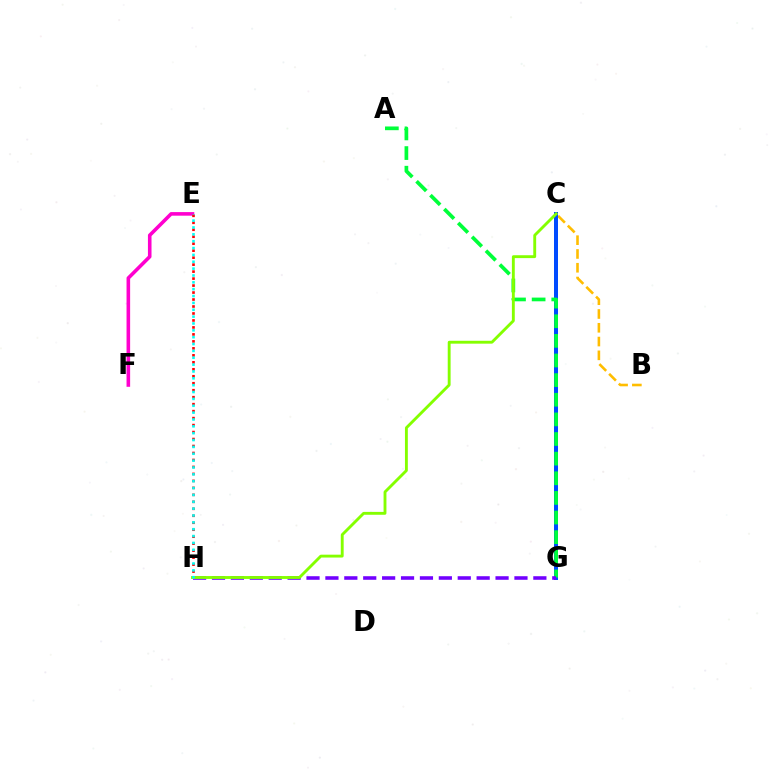{('B', 'C'): [{'color': '#ffbd00', 'line_style': 'dashed', 'thickness': 1.87}], ('C', 'G'): [{'color': '#004bff', 'line_style': 'solid', 'thickness': 2.88}], ('A', 'G'): [{'color': '#00ff39', 'line_style': 'dashed', 'thickness': 2.67}], ('G', 'H'): [{'color': '#7200ff', 'line_style': 'dashed', 'thickness': 2.57}], ('E', 'F'): [{'color': '#ff00cf', 'line_style': 'solid', 'thickness': 2.58}], ('E', 'H'): [{'color': '#ff0000', 'line_style': 'dotted', 'thickness': 1.9}, {'color': '#00fff6', 'line_style': 'dotted', 'thickness': 1.86}], ('C', 'H'): [{'color': '#84ff00', 'line_style': 'solid', 'thickness': 2.07}]}